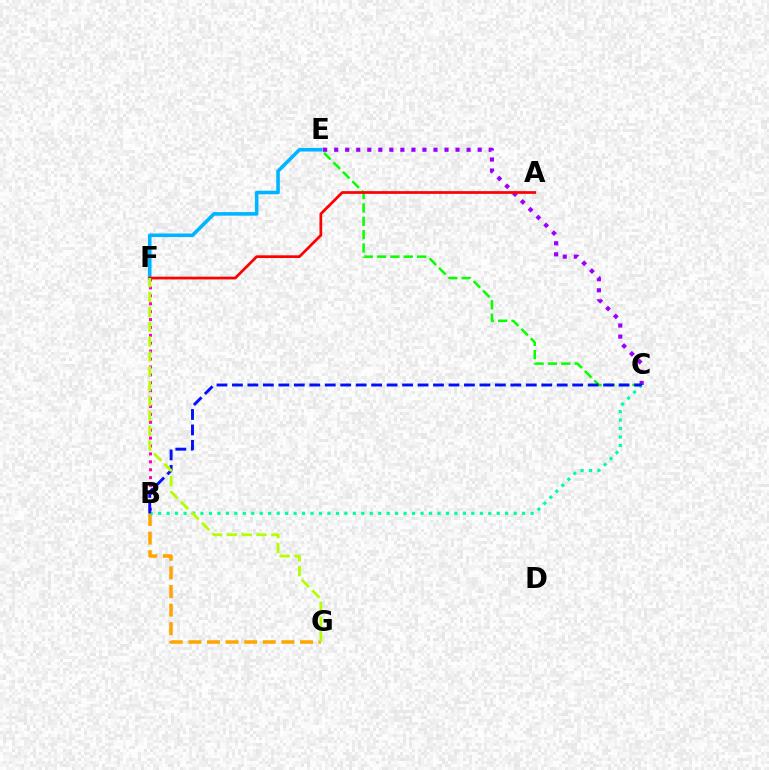{('C', 'E'): [{'color': '#08ff00', 'line_style': 'dashed', 'thickness': 1.81}, {'color': '#9b00ff', 'line_style': 'dotted', 'thickness': 3.0}], ('B', 'G'): [{'color': '#ffa500', 'line_style': 'dashed', 'thickness': 2.53}], ('B', 'F'): [{'color': '#ff00bd', 'line_style': 'dotted', 'thickness': 2.15}], ('E', 'F'): [{'color': '#00b5ff', 'line_style': 'solid', 'thickness': 2.58}], ('B', 'C'): [{'color': '#00ff9d', 'line_style': 'dotted', 'thickness': 2.3}, {'color': '#0010ff', 'line_style': 'dashed', 'thickness': 2.1}], ('A', 'F'): [{'color': '#ff0000', 'line_style': 'solid', 'thickness': 1.96}], ('F', 'G'): [{'color': '#b3ff00', 'line_style': 'dashed', 'thickness': 2.02}]}